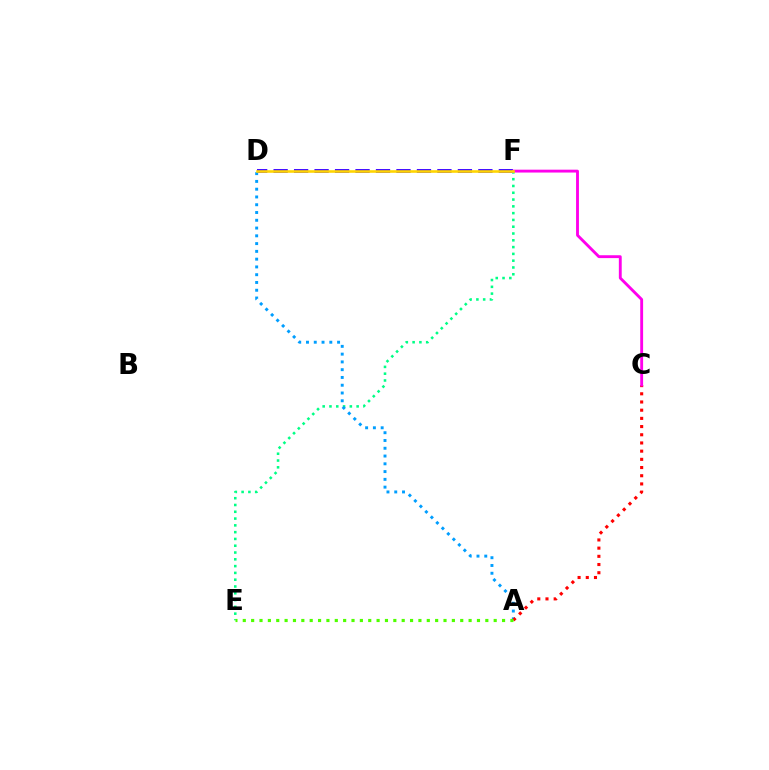{('E', 'F'): [{'color': '#00ff86', 'line_style': 'dotted', 'thickness': 1.85}], ('D', 'F'): [{'color': '#3700ff', 'line_style': 'dashed', 'thickness': 2.78}, {'color': '#ffd500', 'line_style': 'solid', 'thickness': 1.88}], ('A', 'D'): [{'color': '#009eff', 'line_style': 'dotted', 'thickness': 2.11}], ('A', 'C'): [{'color': '#ff0000', 'line_style': 'dotted', 'thickness': 2.23}], ('A', 'E'): [{'color': '#4fff00', 'line_style': 'dotted', 'thickness': 2.27}], ('C', 'F'): [{'color': '#ff00ed', 'line_style': 'solid', 'thickness': 2.06}]}